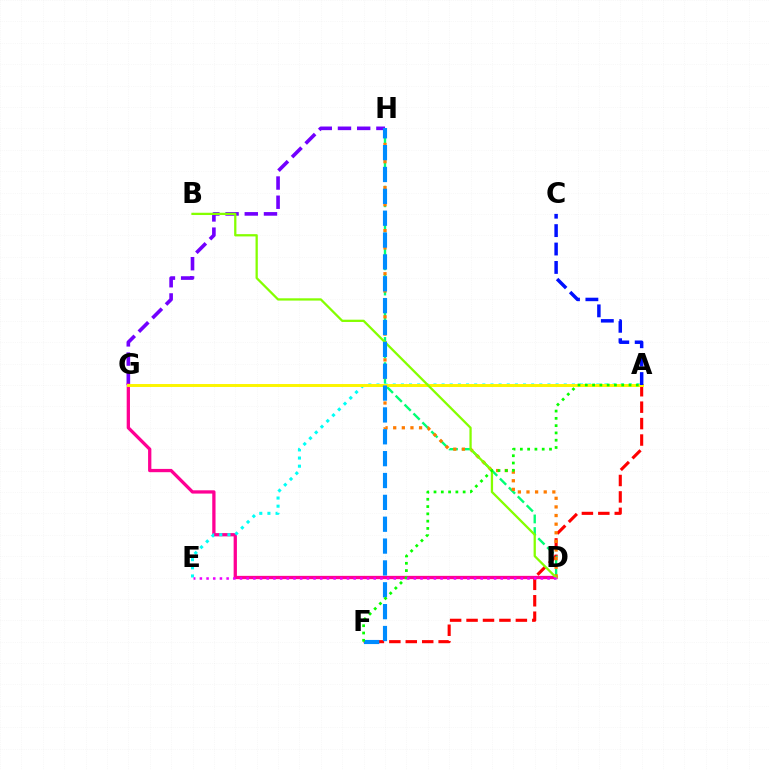{('A', 'F'): [{'color': '#ff0000', 'line_style': 'dashed', 'thickness': 2.23}, {'color': '#08ff00', 'line_style': 'dotted', 'thickness': 1.98}], ('D', 'H'): [{'color': '#00ff74', 'line_style': 'dashed', 'thickness': 1.71}, {'color': '#ff7c00', 'line_style': 'dotted', 'thickness': 2.34}], ('G', 'H'): [{'color': '#7200ff', 'line_style': 'dashed', 'thickness': 2.61}], ('D', 'G'): [{'color': '#ff0094', 'line_style': 'solid', 'thickness': 2.36}], ('A', 'E'): [{'color': '#00fff6', 'line_style': 'dotted', 'thickness': 2.21}], ('A', 'G'): [{'color': '#fcf500', 'line_style': 'solid', 'thickness': 2.12}], ('B', 'D'): [{'color': '#84ff00', 'line_style': 'solid', 'thickness': 1.64}], ('A', 'C'): [{'color': '#0010ff', 'line_style': 'dashed', 'thickness': 2.5}], ('F', 'H'): [{'color': '#008cff', 'line_style': 'dashed', 'thickness': 2.97}], ('D', 'E'): [{'color': '#ee00ff', 'line_style': 'dotted', 'thickness': 1.82}]}